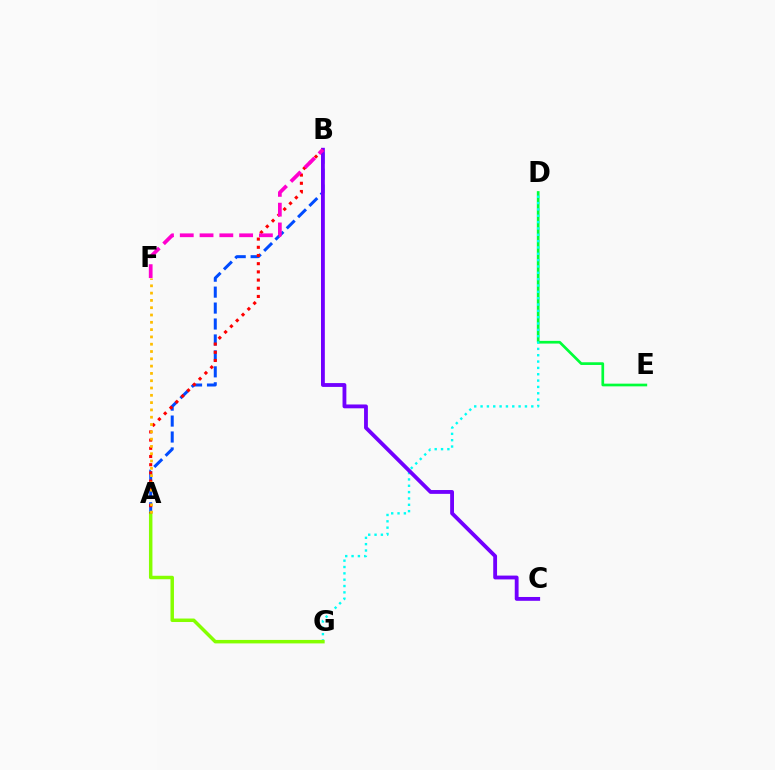{('D', 'E'): [{'color': '#00ff39', 'line_style': 'solid', 'thickness': 1.94}], ('A', 'B'): [{'color': '#004bff', 'line_style': 'dashed', 'thickness': 2.17}, {'color': '#ff0000', 'line_style': 'dotted', 'thickness': 2.23}], ('D', 'G'): [{'color': '#00fff6', 'line_style': 'dotted', 'thickness': 1.72}], ('A', 'G'): [{'color': '#84ff00', 'line_style': 'solid', 'thickness': 2.5}], ('B', 'C'): [{'color': '#7200ff', 'line_style': 'solid', 'thickness': 2.76}], ('B', 'F'): [{'color': '#ff00cf', 'line_style': 'dashed', 'thickness': 2.69}], ('A', 'F'): [{'color': '#ffbd00', 'line_style': 'dotted', 'thickness': 1.98}]}